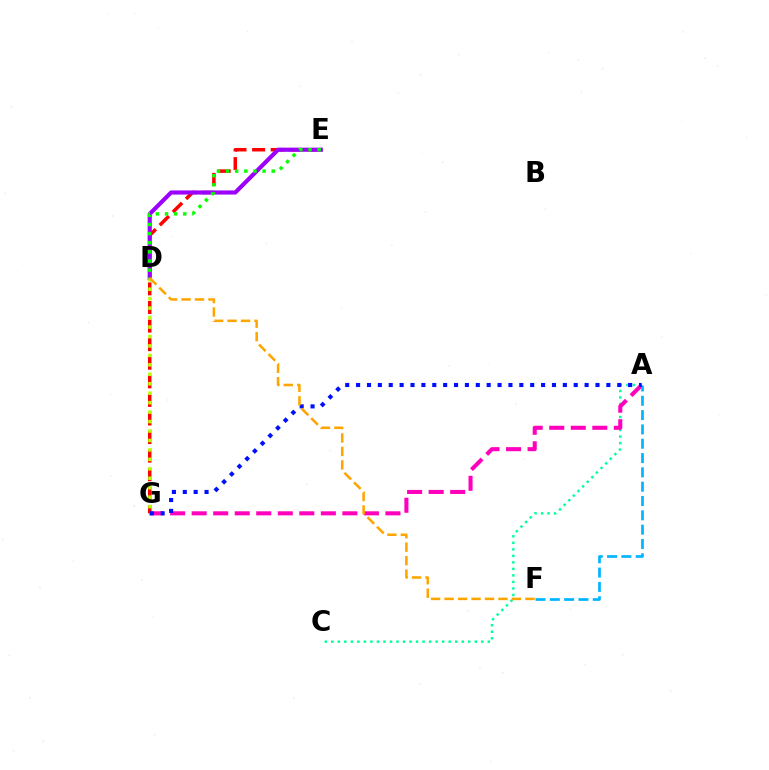{('E', 'G'): [{'color': '#ff0000', 'line_style': 'dashed', 'thickness': 2.52}], ('A', 'C'): [{'color': '#00ff9d', 'line_style': 'dotted', 'thickness': 1.77}], ('D', 'E'): [{'color': '#9b00ff', 'line_style': 'solid', 'thickness': 2.98}, {'color': '#08ff00', 'line_style': 'dotted', 'thickness': 2.48}], ('A', 'G'): [{'color': '#ff00bd', 'line_style': 'dashed', 'thickness': 2.92}, {'color': '#0010ff', 'line_style': 'dotted', 'thickness': 2.96}], ('D', 'G'): [{'color': '#b3ff00', 'line_style': 'dotted', 'thickness': 2.57}], ('A', 'F'): [{'color': '#00b5ff', 'line_style': 'dashed', 'thickness': 1.95}], ('D', 'F'): [{'color': '#ffa500', 'line_style': 'dashed', 'thickness': 1.83}]}